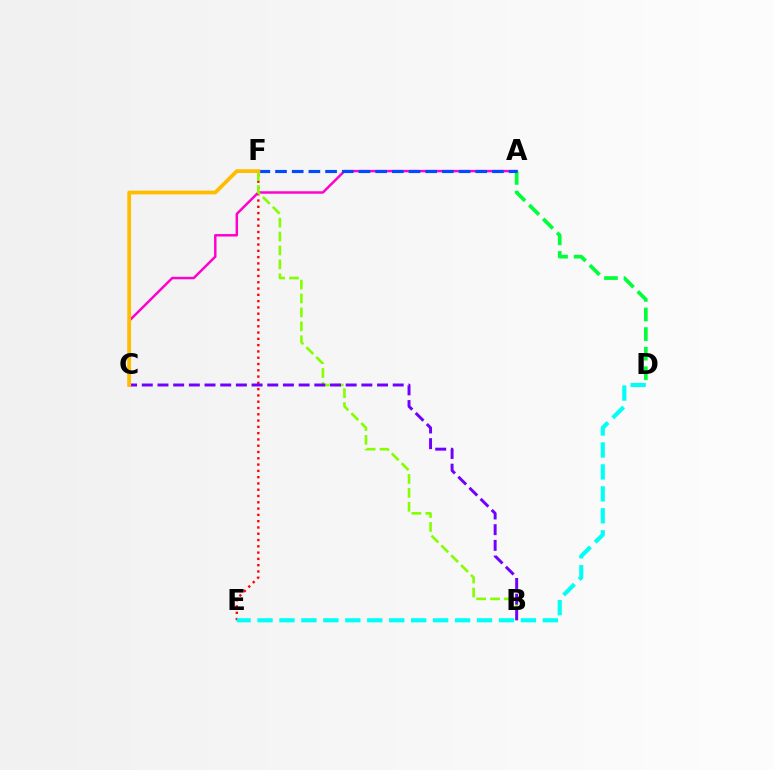{('E', 'F'): [{'color': '#ff0000', 'line_style': 'dotted', 'thickness': 1.71}], ('A', 'C'): [{'color': '#ff00cf', 'line_style': 'solid', 'thickness': 1.78}], ('A', 'D'): [{'color': '#00ff39', 'line_style': 'dashed', 'thickness': 2.66}], ('B', 'F'): [{'color': '#84ff00', 'line_style': 'dashed', 'thickness': 1.89}], ('D', 'E'): [{'color': '#00fff6', 'line_style': 'dashed', 'thickness': 2.98}], ('A', 'F'): [{'color': '#004bff', 'line_style': 'dashed', 'thickness': 2.27}], ('B', 'C'): [{'color': '#7200ff', 'line_style': 'dashed', 'thickness': 2.13}], ('C', 'F'): [{'color': '#ffbd00', 'line_style': 'solid', 'thickness': 2.71}]}